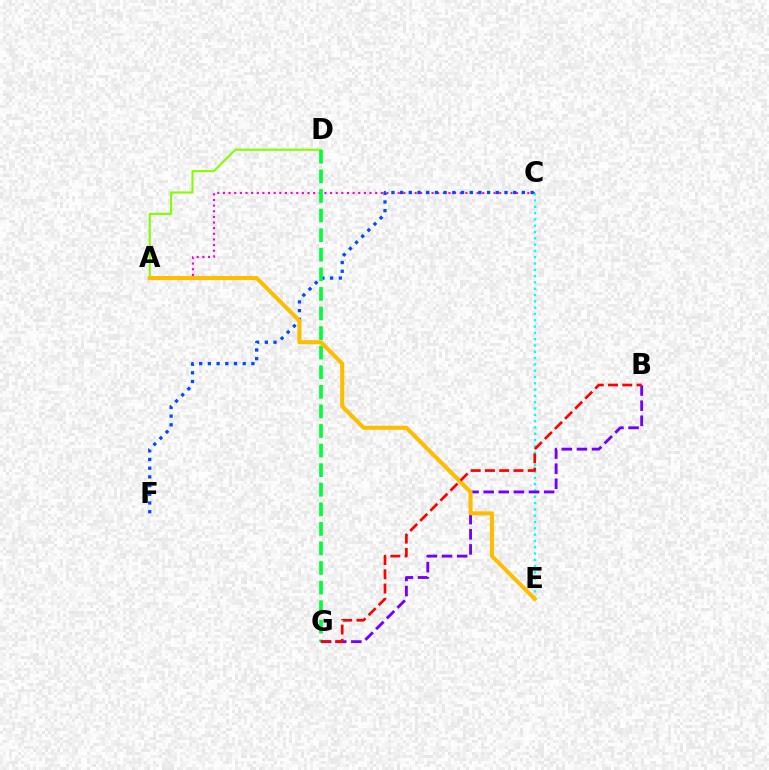{('A', 'D'): [{'color': '#84ff00', 'line_style': 'solid', 'thickness': 1.51}], ('A', 'C'): [{'color': '#ff00cf', 'line_style': 'dotted', 'thickness': 1.53}], ('C', 'F'): [{'color': '#004bff', 'line_style': 'dotted', 'thickness': 2.36}], ('D', 'G'): [{'color': '#00ff39', 'line_style': 'dashed', 'thickness': 2.66}], ('C', 'E'): [{'color': '#00fff6', 'line_style': 'dotted', 'thickness': 1.71}], ('B', 'G'): [{'color': '#7200ff', 'line_style': 'dashed', 'thickness': 2.05}, {'color': '#ff0000', 'line_style': 'dashed', 'thickness': 1.94}], ('A', 'E'): [{'color': '#ffbd00', 'line_style': 'solid', 'thickness': 2.92}]}